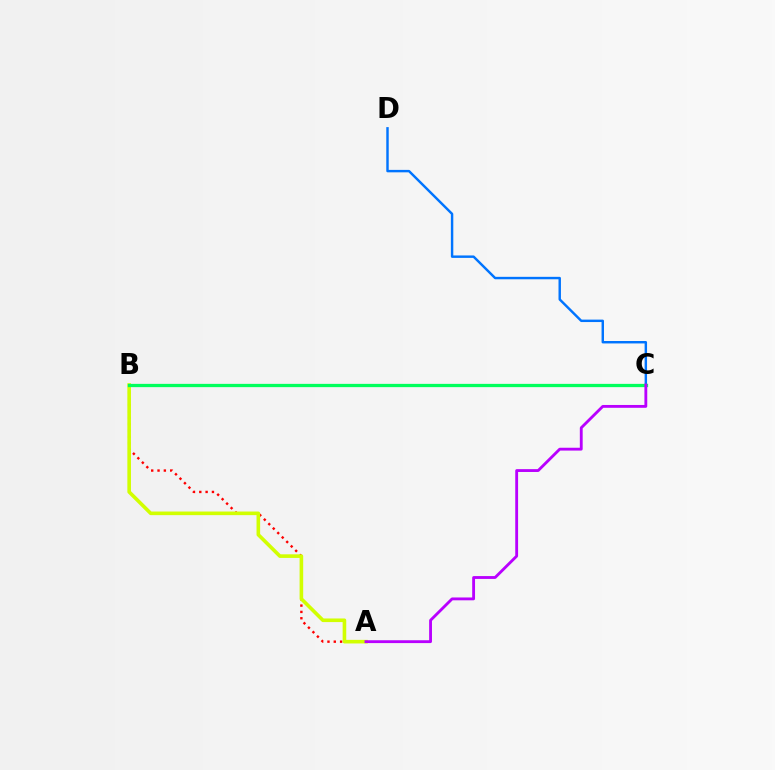{('A', 'B'): [{'color': '#ff0000', 'line_style': 'dotted', 'thickness': 1.72}, {'color': '#d1ff00', 'line_style': 'solid', 'thickness': 2.6}], ('C', 'D'): [{'color': '#0074ff', 'line_style': 'solid', 'thickness': 1.75}], ('B', 'C'): [{'color': '#00ff5c', 'line_style': 'solid', 'thickness': 2.36}], ('A', 'C'): [{'color': '#b900ff', 'line_style': 'solid', 'thickness': 2.05}]}